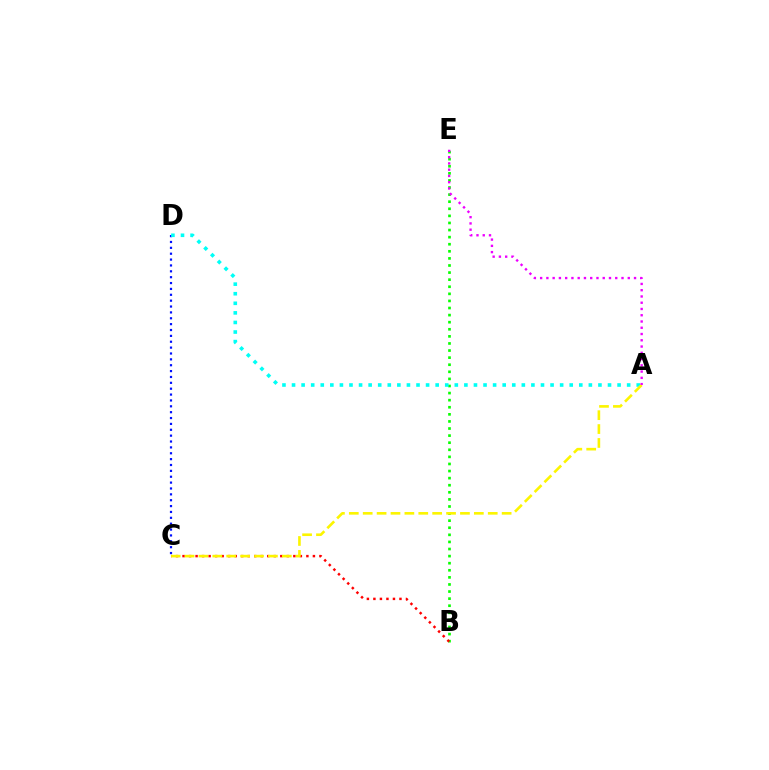{('B', 'E'): [{'color': '#08ff00', 'line_style': 'dotted', 'thickness': 1.93}], ('C', 'D'): [{'color': '#0010ff', 'line_style': 'dotted', 'thickness': 1.59}], ('A', 'D'): [{'color': '#00fff6', 'line_style': 'dotted', 'thickness': 2.6}], ('B', 'C'): [{'color': '#ff0000', 'line_style': 'dotted', 'thickness': 1.77}], ('A', 'C'): [{'color': '#fcf500', 'line_style': 'dashed', 'thickness': 1.89}], ('A', 'E'): [{'color': '#ee00ff', 'line_style': 'dotted', 'thickness': 1.7}]}